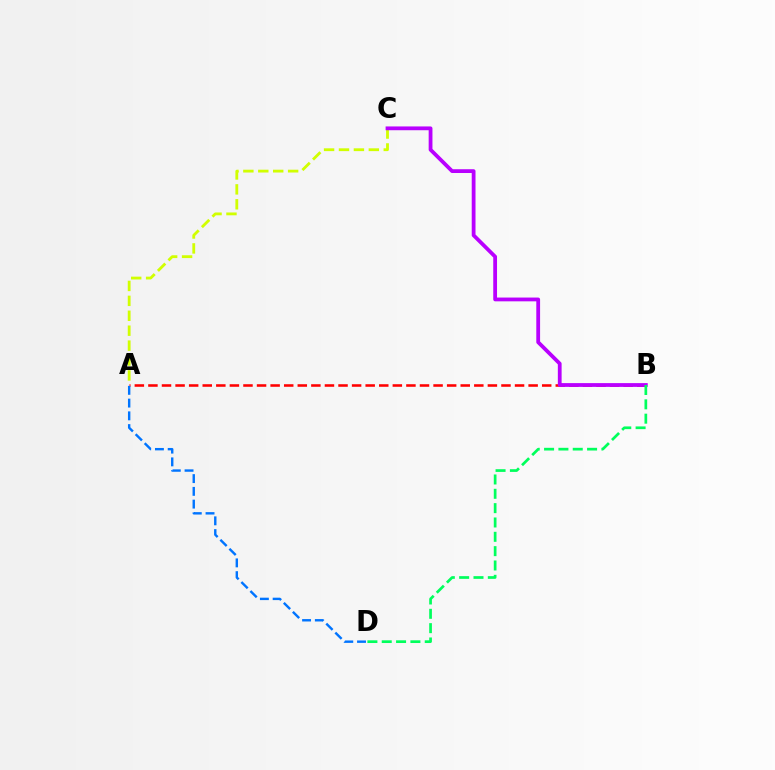{('A', 'B'): [{'color': '#ff0000', 'line_style': 'dashed', 'thickness': 1.84}], ('A', 'C'): [{'color': '#d1ff00', 'line_style': 'dashed', 'thickness': 2.03}], ('B', 'C'): [{'color': '#b900ff', 'line_style': 'solid', 'thickness': 2.72}], ('B', 'D'): [{'color': '#00ff5c', 'line_style': 'dashed', 'thickness': 1.95}], ('A', 'D'): [{'color': '#0074ff', 'line_style': 'dashed', 'thickness': 1.73}]}